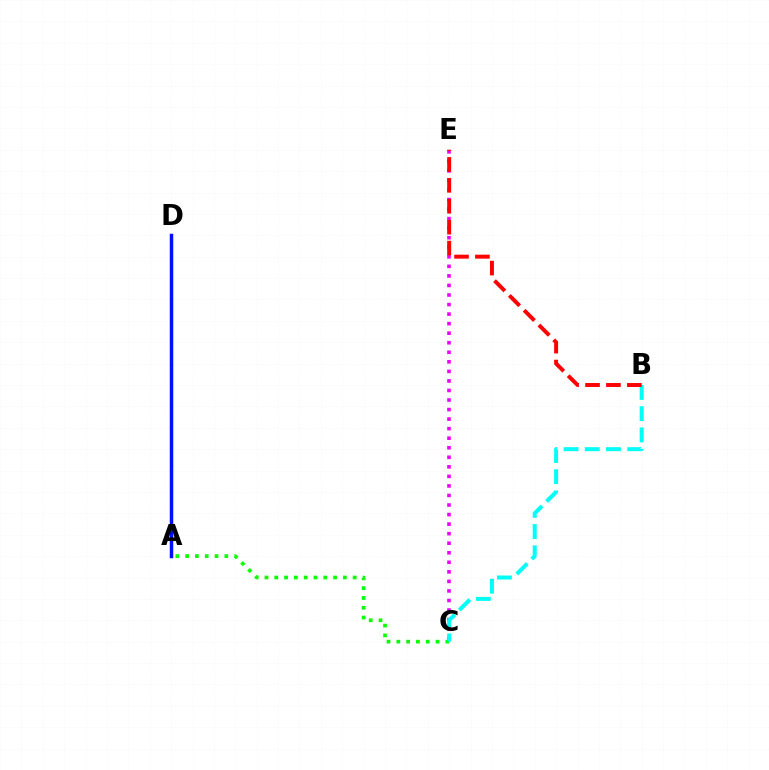{('A', 'C'): [{'color': '#08ff00', 'line_style': 'dotted', 'thickness': 2.66}], ('C', 'E'): [{'color': '#ee00ff', 'line_style': 'dotted', 'thickness': 2.59}], ('A', 'D'): [{'color': '#fcf500', 'line_style': 'dotted', 'thickness': 1.54}, {'color': '#0010ff', 'line_style': 'solid', 'thickness': 2.51}], ('B', 'C'): [{'color': '#00fff6', 'line_style': 'dashed', 'thickness': 2.88}], ('B', 'E'): [{'color': '#ff0000', 'line_style': 'dashed', 'thickness': 2.84}]}